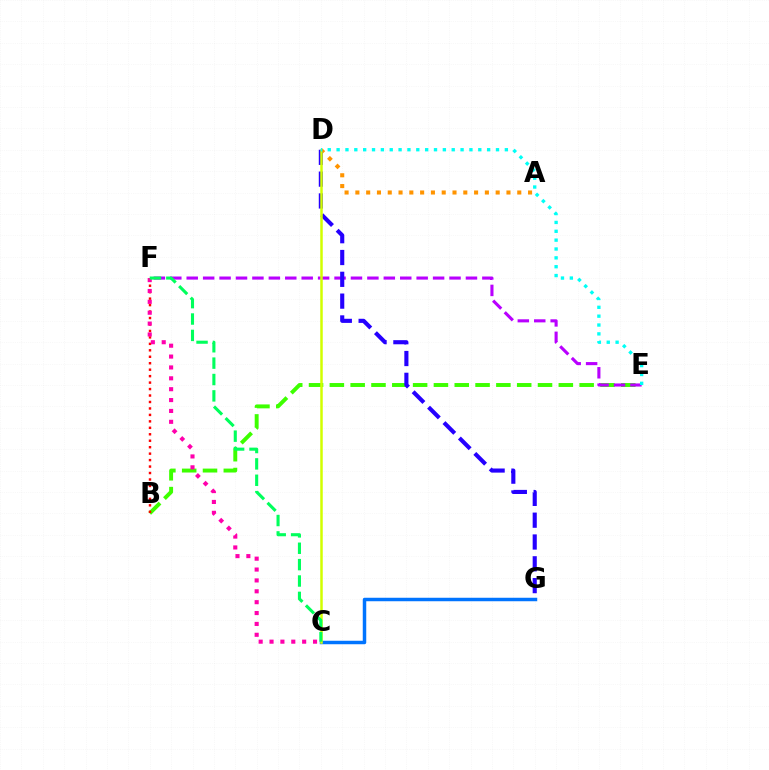{('B', 'E'): [{'color': '#3dff00', 'line_style': 'dashed', 'thickness': 2.83}], ('E', 'F'): [{'color': '#b900ff', 'line_style': 'dashed', 'thickness': 2.23}], ('B', 'F'): [{'color': '#ff0000', 'line_style': 'dotted', 'thickness': 1.75}], ('A', 'D'): [{'color': '#ff9400', 'line_style': 'dotted', 'thickness': 2.93}], ('C', 'F'): [{'color': '#ff00ac', 'line_style': 'dotted', 'thickness': 2.95}, {'color': '#00ff5c', 'line_style': 'dashed', 'thickness': 2.22}], ('C', 'G'): [{'color': '#0074ff', 'line_style': 'solid', 'thickness': 2.51}], ('D', 'G'): [{'color': '#2500ff', 'line_style': 'dashed', 'thickness': 2.96}], ('C', 'D'): [{'color': '#d1ff00', 'line_style': 'solid', 'thickness': 1.8}], ('D', 'E'): [{'color': '#00fff6', 'line_style': 'dotted', 'thickness': 2.41}]}